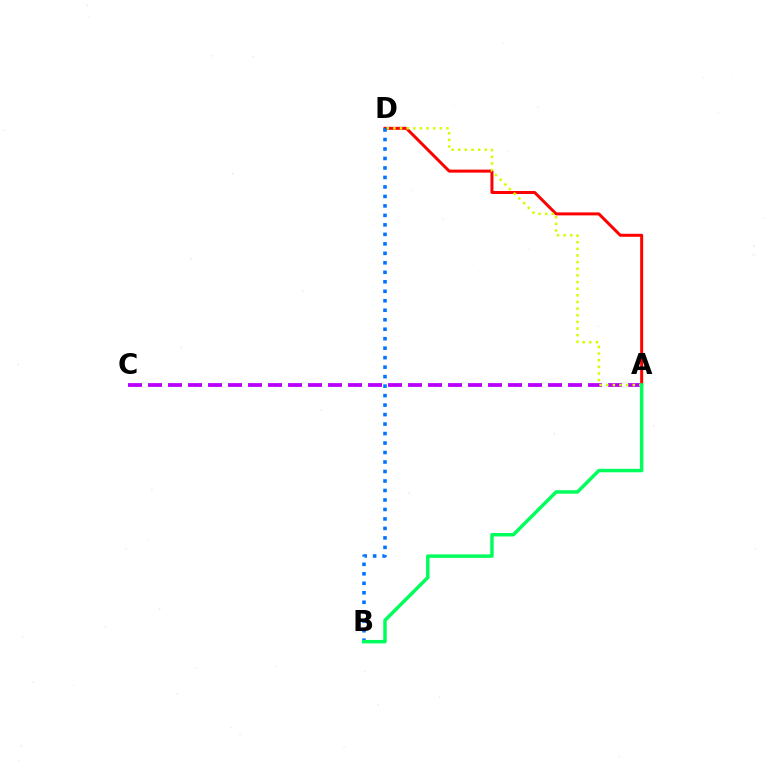{('A', 'C'): [{'color': '#b900ff', 'line_style': 'dashed', 'thickness': 2.72}], ('A', 'D'): [{'color': '#ff0000', 'line_style': 'solid', 'thickness': 2.15}, {'color': '#d1ff00', 'line_style': 'dotted', 'thickness': 1.8}], ('B', 'D'): [{'color': '#0074ff', 'line_style': 'dotted', 'thickness': 2.58}], ('A', 'B'): [{'color': '#00ff5c', 'line_style': 'solid', 'thickness': 2.5}]}